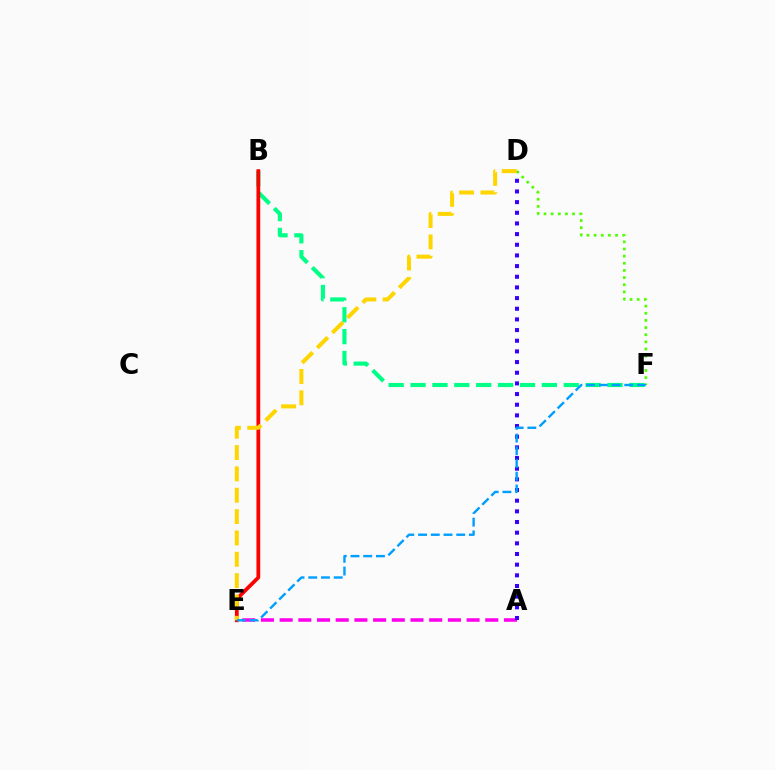{('A', 'E'): [{'color': '#ff00ed', 'line_style': 'dashed', 'thickness': 2.54}], ('B', 'F'): [{'color': '#00ff86', 'line_style': 'dashed', 'thickness': 2.97}], ('B', 'E'): [{'color': '#ff0000', 'line_style': 'solid', 'thickness': 2.71}], ('A', 'D'): [{'color': '#3700ff', 'line_style': 'dotted', 'thickness': 2.9}], ('D', 'F'): [{'color': '#4fff00', 'line_style': 'dotted', 'thickness': 1.94}], ('D', 'E'): [{'color': '#ffd500', 'line_style': 'dashed', 'thickness': 2.9}], ('E', 'F'): [{'color': '#009eff', 'line_style': 'dashed', 'thickness': 1.73}]}